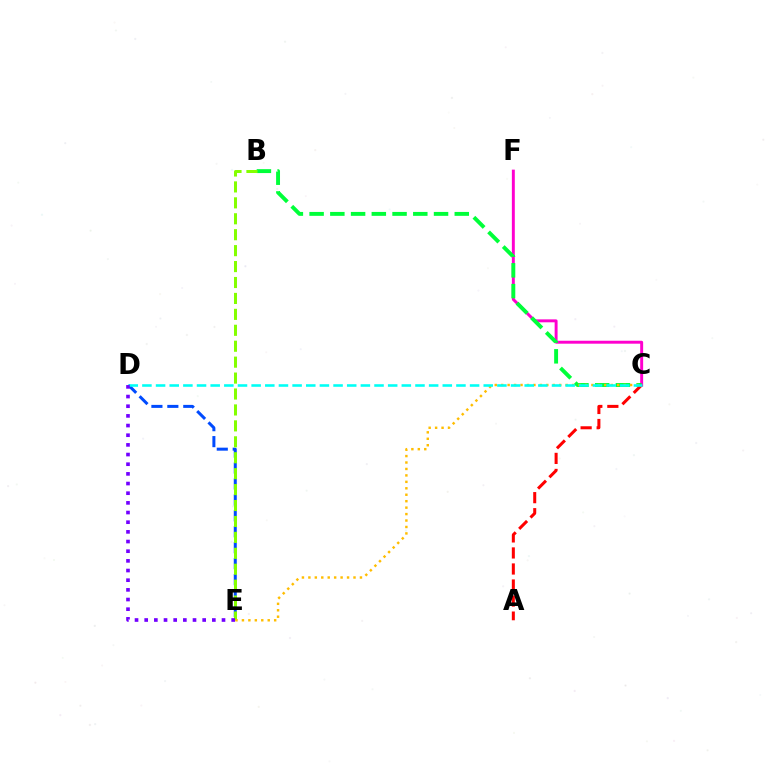{('D', 'E'): [{'color': '#004bff', 'line_style': 'dashed', 'thickness': 2.16}, {'color': '#7200ff', 'line_style': 'dotted', 'thickness': 2.63}], ('C', 'F'): [{'color': '#ff00cf', 'line_style': 'solid', 'thickness': 2.12}], ('B', 'C'): [{'color': '#00ff39', 'line_style': 'dashed', 'thickness': 2.82}], ('B', 'E'): [{'color': '#84ff00', 'line_style': 'dashed', 'thickness': 2.16}], ('C', 'E'): [{'color': '#ffbd00', 'line_style': 'dotted', 'thickness': 1.75}], ('A', 'C'): [{'color': '#ff0000', 'line_style': 'dashed', 'thickness': 2.18}], ('C', 'D'): [{'color': '#00fff6', 'line_style': 'dashed', 'thickness': 1.85}]}